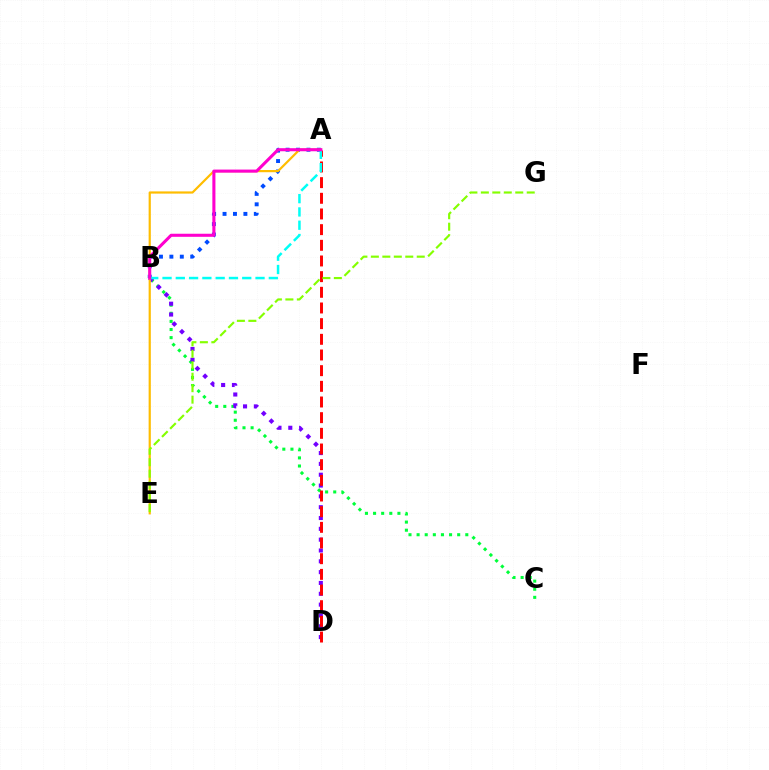{('B', 'C'): [{'color': '#00ff39', 'line_style': 'dotted', 'thickness': 2.21}], ('A', 'B'): [{'color': '#004bff', 'line_style': 'dotted', 'thickness': 2.83}, {'color': '#00fff6', 'line_style': 'dashed', 'thickness': 1.8}, {'color': '#ff00cf', 'line_style': 'solid', 'thickness': 2.21}], ('B', 'D'): [{'color': '#7200ff', 'line_style': 'dotted', 'thickness': 2.94}], ('A', 'E'): [{'color': '#ffbd00', 'line_style': 'solid', 'thickness': 1.58}], ('A', 'D'): [{'color': '#ff0000', 'line_style': 'dashed', 'thickness': 2.13}], ('E', 'G'): [{'color': '#84ff00', 'line_style': 'dashed', 'thickness': 1.56}]}